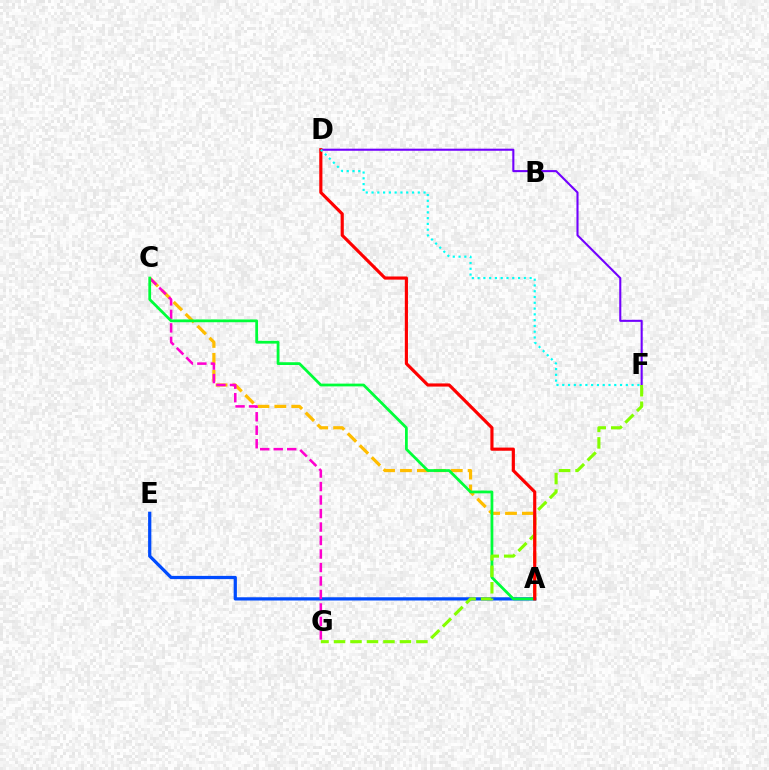{('A', 'C'): [{'color': '#ffbd00', 'line_style': 'dashed', 'thickness': 2.3}, {'color': '#00ff39', 'line_style': 'solid', 'thickness': 1.99}], ('A', 'E'): [{'color': '#004bff', 'line_style': 'solid', 'thickness': 2.33}], ('C', 'G'): [{'color': '#ff00cf', 'line_style': 'dashed', 'thickness': 1.83}], ('D', 'F'): [{'color': '#7200ff', 'line_style': 'solid', 'thickness': 1.5}, {'color': '#00fff6', 'line_style': 'dotted', 'thickness': 1.57}], ('F', 'G'): [{'color': '#84ff00', 'line_style': 'dashed', 'thickness': 2.24}], ('A', 'D'): [{'color': '#ff0000', 'line_style': 'solid', 'thickness': 2.27}]}